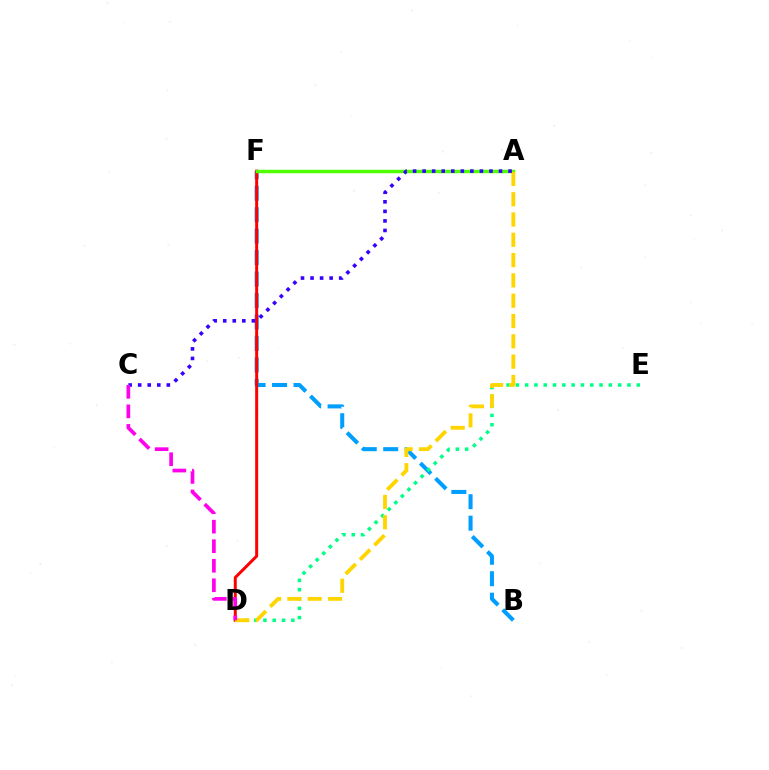{('B', 'F'): [{'color': '#009eff', 'line_style': 'dashed', 'thickness': 2.92}], ('D', 'F'): [{'color': '#ff0000', 'line_style': 'solid', 'thickness': 2.15}], ('D', 'E'): [{'color': '#00ff86', 'line_style': 'dotted', 'thickness': 2.53}], ('A', 'F'): [{'color': '#4fff00', 'line_style': 'solid', 'thickness': 2.48}], ('A', 'D'): [{'color': '#ffd500', 'line_style': 'dashed', 'thickness': 2.76}], ('A', 'C'): [{'color': '#3700ff', 'line_style': 'dotted', 'thickness': 2.59}], ('C', 'D'): [{'color': '#ff00ed', 'line_style': 'dashed', 'thickness': 2.65}]}